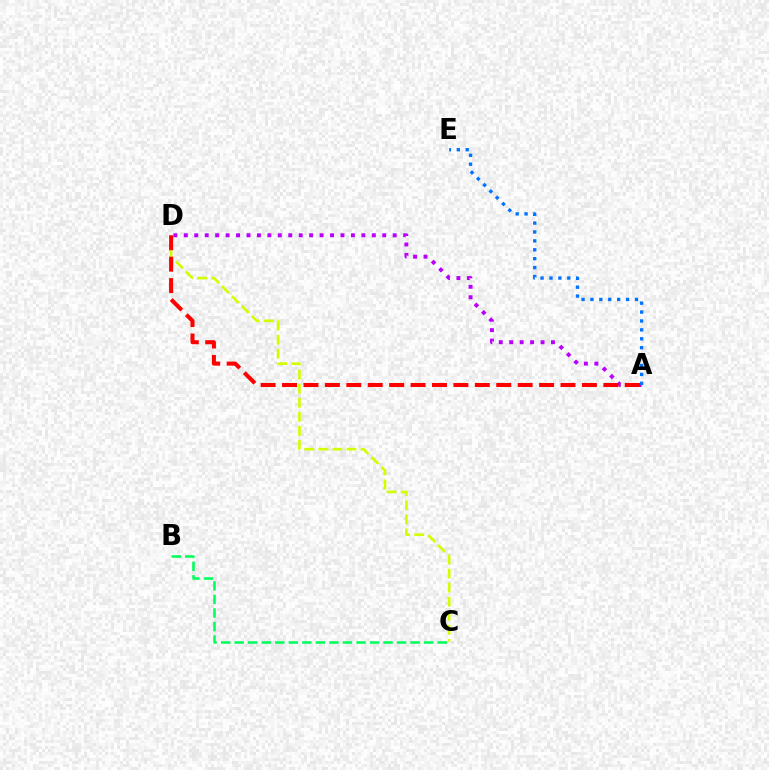{('C', 'D'): [{'color': '#d1ff00', 'line_style': 'dashed', 'thickness': 1.91}], ('A', 'D'): [{'color': '#b900ff', 'line_style': 'dotted', 'thickness': 2.84}, {'color': '#ff0000', 'line_style': 'dashed', 'thickness': 2.91}], ('B', 'C'): [{'color': '#00ff5c', 'line_style': 'dashed', 'thickness': 1.84}], ('A', 'E'): [{'color': '#0074ff', 'line_style': 'dotted', 'thickness': 2.42}]}